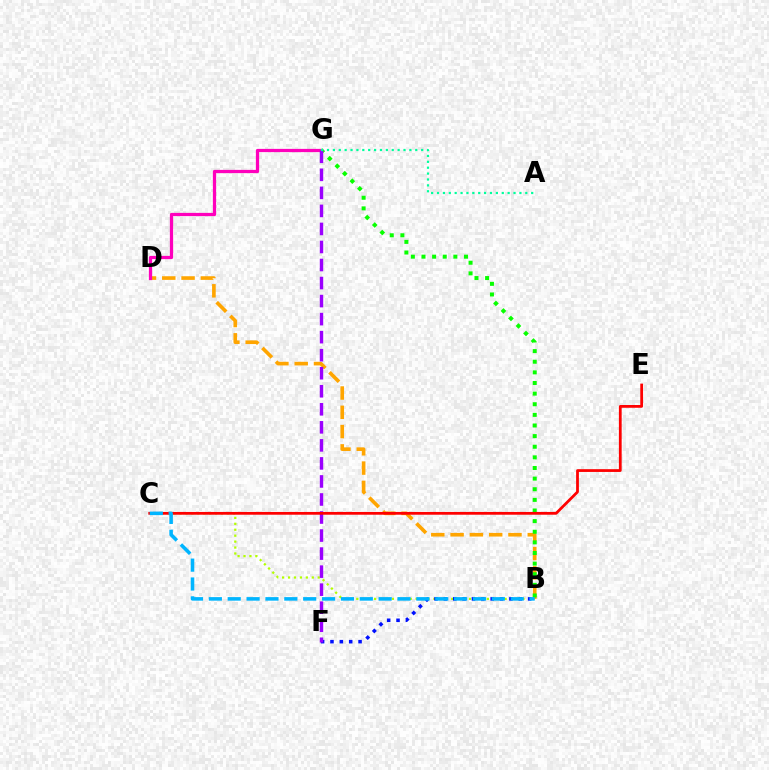{('B', 'C'): [{'color': '#b3ff00', 'line_style': 'dotted', 'thickness': 1.61}, {'color': '#00b5ff', 'line_style': 'dashed', 'thickness': 2.56}], ('B', 'D'): [{'color': '#ffa500', 'line_style': 'dashed', 'thickness': 2.62}], ('B', 'G'): [{'color': '#08ff00', 'line_style': 'dotted', 'thickness': 2.89}], ('B', 'F'): [{'color': '#0010ff', 'line_style': 'dotted', 'thickness': 2.54}], ('D', 'G'): [{'color': '#ff00bd', 'line_style': 'solid', 'thickness': 2.33}], ('F', 'G'): [{'color': '#9b00ff', 'line_style': 'dashed', 'thickness': 2.45}], ('C', 'E'): [{'color': '#ff0000', 'line_style': 'solid', 'thickness': 2.0}], ('A', 'G'): [{'color': '#00ff9d', 'line_style': 'dotted', 'thickness': 1.6}]}